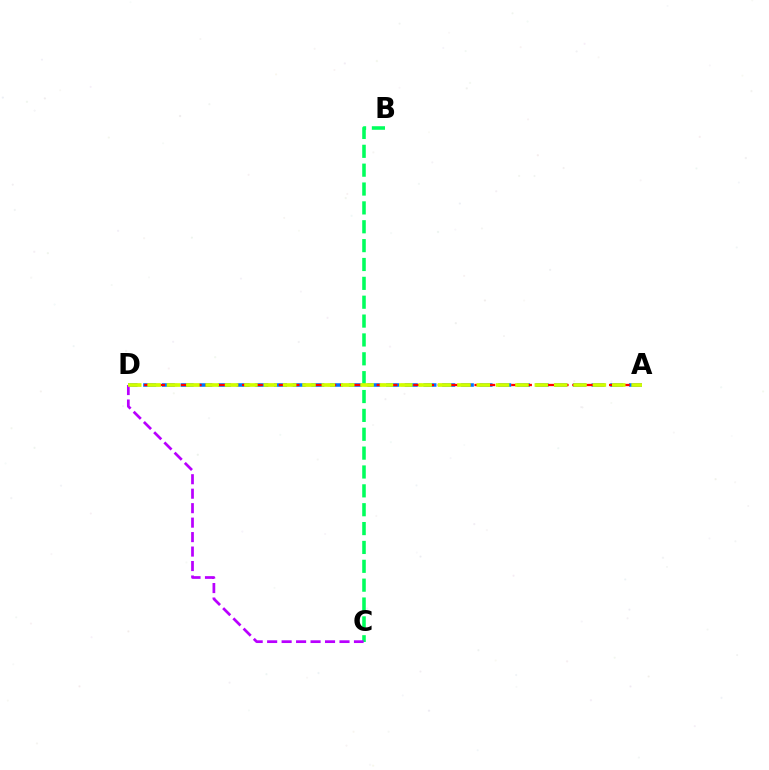{('B', 'C'): [{'color': '#00ff5c', 'line_style': 'dashed', 'thickness': 2.56}], ('A', 'D'): [{'color': '#0074ff', 'line_style': 'dashed', 'thickness': 2.54}, {'color': '#ff0000', 'line_style': 'dashed', 'thickness': 1.66}, {'color': '#d1ff00', 'line_style': 'dashed', 'thickness': 2.63}], ('C', 'D'): [{'color': '#b900ff', 'line_style': 'dashed', 'thickness': 1.97}]}